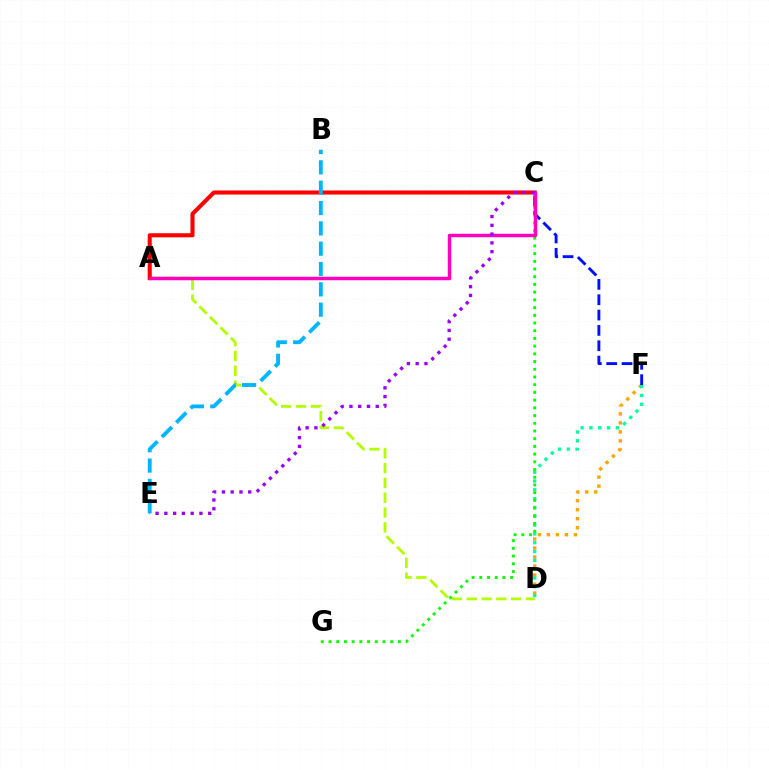{('A', 'D'): [{'color': '#b3ff00', 'line_style': 'dashed', 'thickness': 2.01}], ('A', 'C'): [{'color': '#ff0000', 'line_style': 'solid', 'thickness': 2.94}, {'color': '#ff00bd', 'line_style': 'solid', 'thickness': 2.5}], ('D', 'F'): [{'color': '#ffa500', 'line_style': 'dotted', 'thickness': 2.45}, {'color': '#00ff9d', 'line_style': 'dotted', 'thickness': 2.39}], ('C', 'G'): [{'color': '#08ff00', 'line_style': 'dotted', 'thickness': 2.1}], ('C', 'F'): [{'color': '#0010ff', 'line_style': 'dashed', 'thickness': 2.08}], ('B', 'E'): [{'color': '#00b5ff', 'line_style': 'dashed', 'thickness': 2.76}], ('C', 'E'): [{'color': '#9b00ff', 'line_style': 'dotted', 'thickness': 2.38}]}